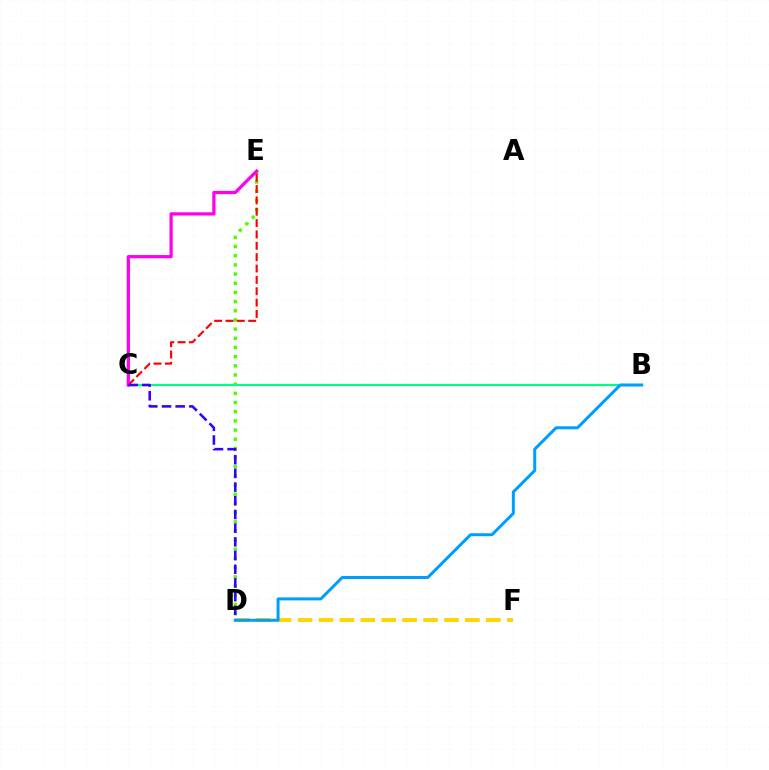{('D', 'E'): [{'color': '#4fff00', 'line_style': 'dotted', 'thickness': 2.49}], ('B', 'C'): [{'color': '#00ff86', 'line_style': 'solid', 'thickness': 1.57}], ('C', 'E'): [{'color': '#ff0000', 'line_style': 'dashed', 'thickness': 1.54}, {'color': '#ff00ed', 'line_style': 'solid', 'thickness': 2.33}], ('C', 'D'): [{'color': '#3700ff', 'line_style': 'dashed', 'thickness': 1.86}], ('D', 'F'): [{'color': '#ffd500', 'line_style': 'dashed', 'thickness': 2.84}], ('B', 'D'): [{'color': '#009eff', 'line_style': 'solid', 'thickness': 2.17}]}